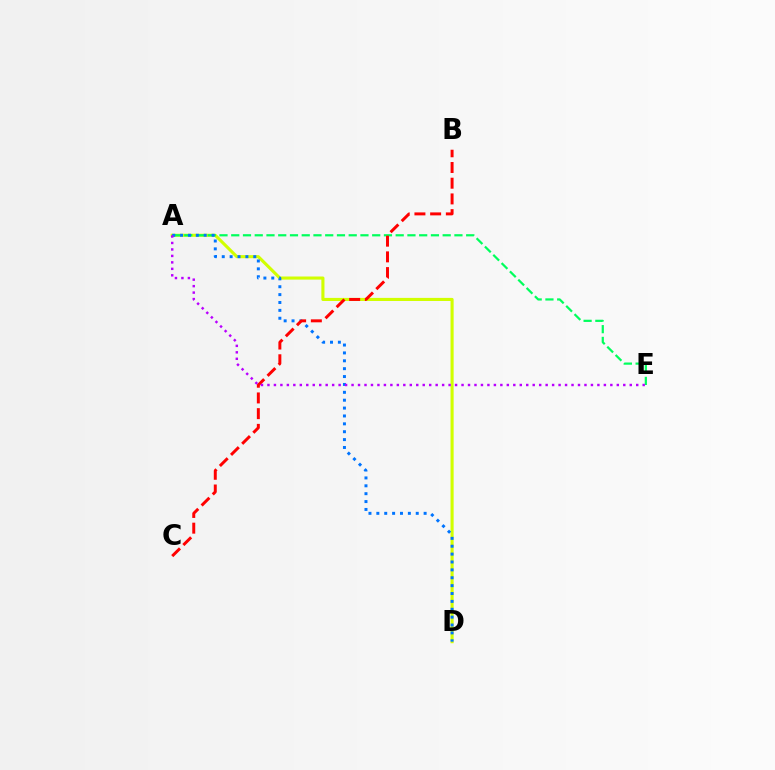{('A', 'D'): [{'color': '#d1ff00', 'line_style': 'solid', 'thickness': 2.23}, {'color': '#0074ff', 'line_style': 'dotted', 'thickness': 2.14}], ('A', 'E'): [{'color': '#00ff5c', 'line_style': 'dashed', 'thickness': 1.6}, {'color': '#b900ff', 'line_style': 'dotted', 'thickness': 1.76}], ('B', 'C'): [{'color': '#ff0000', 'line_style': 'dashed', 'thickness': 2.13}]}